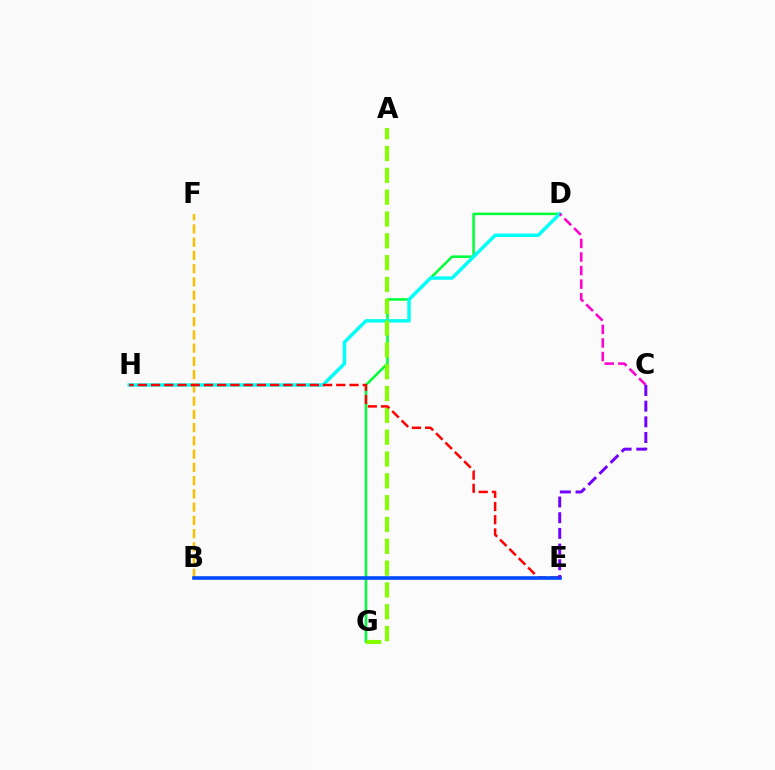{('D', 'G'): [{'color': '#00ff39', 'line_style': 'solid', 'thickness': 1.82}], ('D', 'H'): [{'color': '#00fff6', 'line_style': 'solid', 'thickness': 2.48}], ('C', 'D'): [{'color': '#ff00cf', 'line_style': 'dashed', 'thickness': 1.84}], ('A', 'G'): [{'color': '#84ff00', 'line_style': 'dashed', 'thickness': 2.96}], ('B', 'F'): [{'color': '#ffbd00', 'line_style': 'dashed', 'thickness': 1.8}], ('E', 'H'): [{'color': '#ff0000', 'line_style': 'dashed', 'thickness': 1.8}], ('B', 'E'): [{'color': '#004bff', 'line_style': 'solid', 'thickness': 2.6}], ('C', 'E'): [{'color': '#7200ff', 'line_style': 'dashed', 'thickness': 2.13}]}